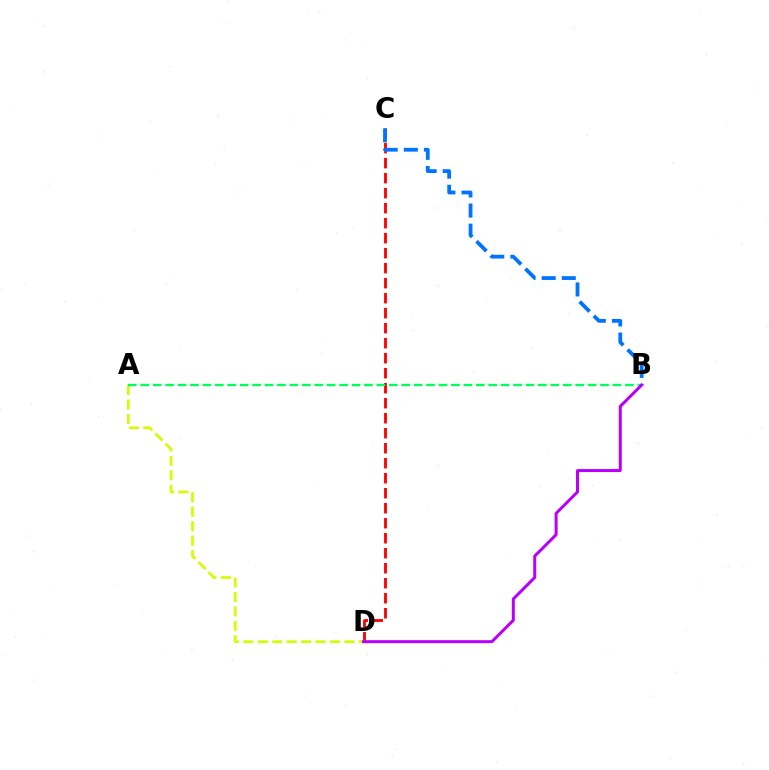{('C', 'D'): [{'color': '#ff0000', 'line_style': 'dashed', 'thickness': 2.04}], ('A', 'D'): [{'color': '#d1ff00', 'line_style': 'dashed', 'thickness': 1.96}], ('B', 'C'): [{'color': '#0074ff', 'line_style': 'dashed', 'thickness': 2.73}], ('A', 'B'): [{'color': '#00ff5c', 'line_style': 'dashed', 'thickness': 1.69}], ('B', 'D'): [{'color': '#b900ff', 'line_style': 'solid', 'thickness': 2.16}]}